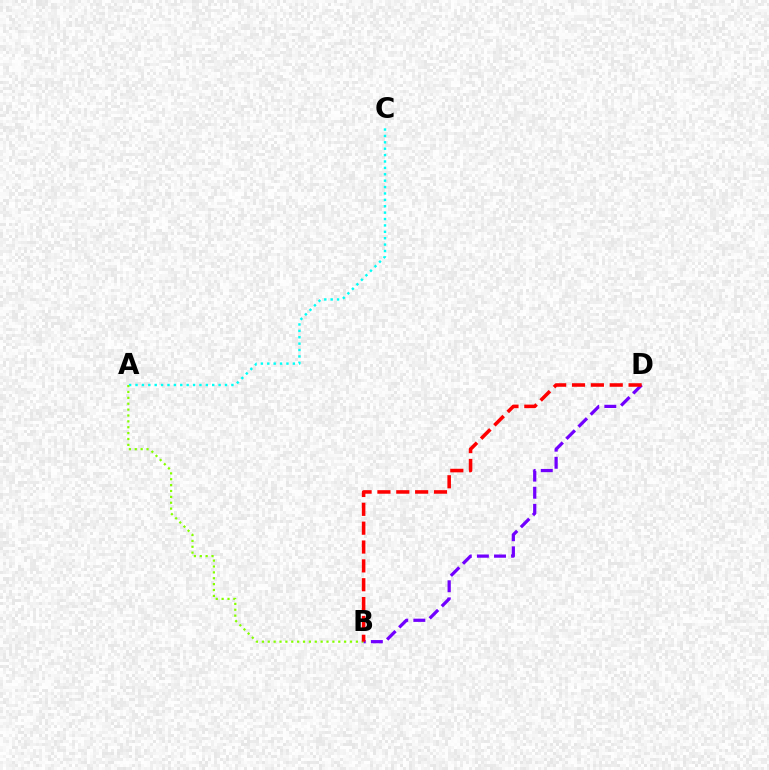{('A', 'C'): [{'color': '#00fff6', 'line_style': 'dotted', 'thickness': 1.74}], ('A', 'B'): [{'color': '#84ff00', 'line_style': 'dotted', 'thickness': 1.6}], ('B', 'D'): [{'color': '#7200ff', 'line_style': 'dashed', 'thickness': 2.32}, {'color': '#ff0000', 'line_style': 'dashed', 'thickness': 2.56}]}